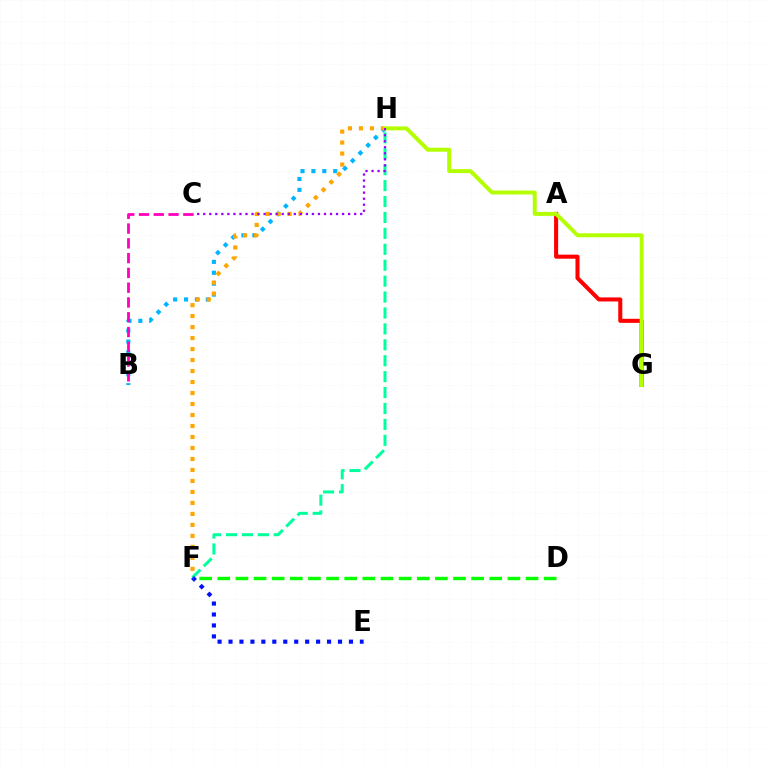{('B', 'H'): [{'color': '#00b5ff', 'line_style': 'dotted', 'thickness': 2.96}], ('F', 'H'): [{'color': '#00ff9d', 'line_style': 'dashed', 'thickness': 2.16}, {'color': '#ffa500', 'line_style': 'dotted', 'thickness': 2.99}], ('A', 'G'): [{'color': '#ff0000', 'line_style': 'solid', 'thickness': 2.92}], ('E', 'F'): [{'color': '#0010ff', 'line_style': 'dotted', 'thickness': 2.97}], ('B', 'C'): [{'color': '#ff00bd', 'line_style': 'dashed', 'thickness': 2.01}], ('D', 'F'): [{'color': '#08ff00', 'line_style': 'dashed', 'thickness': 2.46}], ('G', 'H'): [{'color': '#b3ff00', 'line_style': 'solid', 'thickness': 2.84}], ('C', 'H'): [{'color': '#9b00ff', 'line_style': 'dotted', 'thickness': 1.64}]}